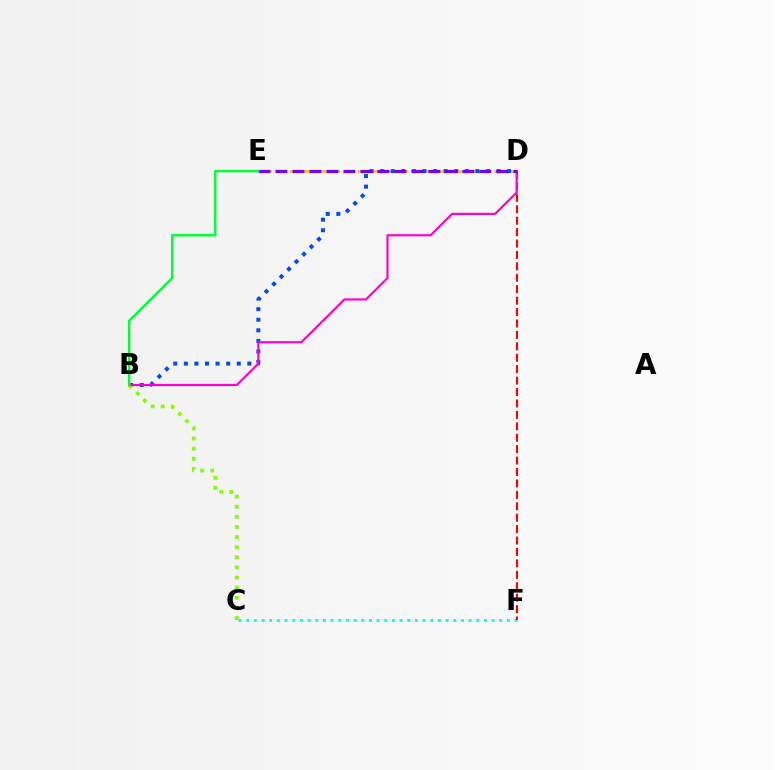{('D', 'E'): [{'color': '#ffbd00', 'line_style': 'dashed', 'thickness': 1.85}, {'color': '#7200ff', 'line_style': 'dashed', 'thickness': 2.31}], ('B', 'D'): [{'color': '#004bff', 'line_style': 'dotted', 'thickness': 2.87}, {'color': '#ff00cf', 'line_style': 'solid', 'thickness': 1.55}], ('B', 'C'): [{'color': '#84ff00', 'line_style': 'dotted', 'thickness': 2.75}], ('C', 'F'): [{'color': '#00fff6', 'line_style': 'dotted', 'thickness': 2.08}], ('D', 'F'): [{'color': '#ff0000', 'line_style': 'dashed', 'thickness': 1.55}], ('B', 'E'): [{'color': '#00ff39', 'line_style': 'solid', 'thickness': 1.76}]}